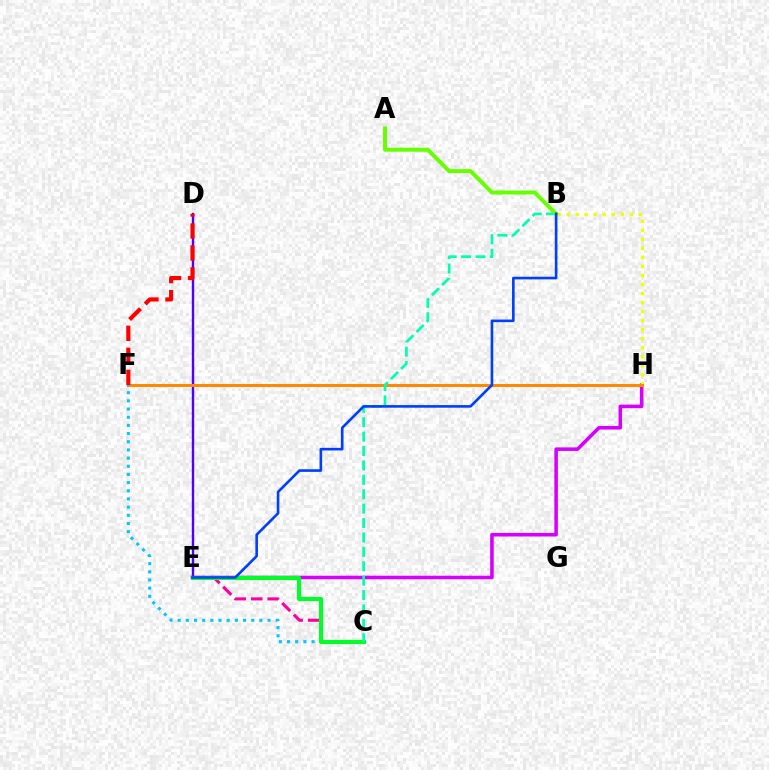{('E', 'H'): [{'color': '#d600ff', 'line_style': 'solid', 'thickness': 2.56}], ('B', 'H'): [{'color': '#eeff00', 'line_style': 'dotted', 'thickness': 2.45}], ('D', 'E'): [{'color': '#4f00ff', 'line_style': 'solid', 'thickness': 1.72}], ('F', 'H'): [{'color': '#ff8800', 'line_style': 'solid', 'thickness': 2.14}], ('C', 'F'): [{'color': '#00c7ff', 'line_style': 'dotted', 'thickness': 2.22}], ('C', 'E'): [{'color': '#ff00a0', 'line_style': 'dashed', 'thickness': 2.23}, {'color': '#00ff27', 'line_style': 'solid', 'thickness': 2.95}], ('D', 'F'): [{'color': '#ff0000', 'line_style': 'dashed', 'thickness': 2.99}], ('B', 'C'): [{'color': '#00ffaf', 'line_style': 'dashed', 'thickness': 1.96}], ('A', 'B'): [{'color': '#66ff00', 'line_style': 'solid', 'thickness': 2.85}], ('B', 'E'): [{'color': '#003fff', 'line_style': 'solid', 'thickness': 1.89}]}